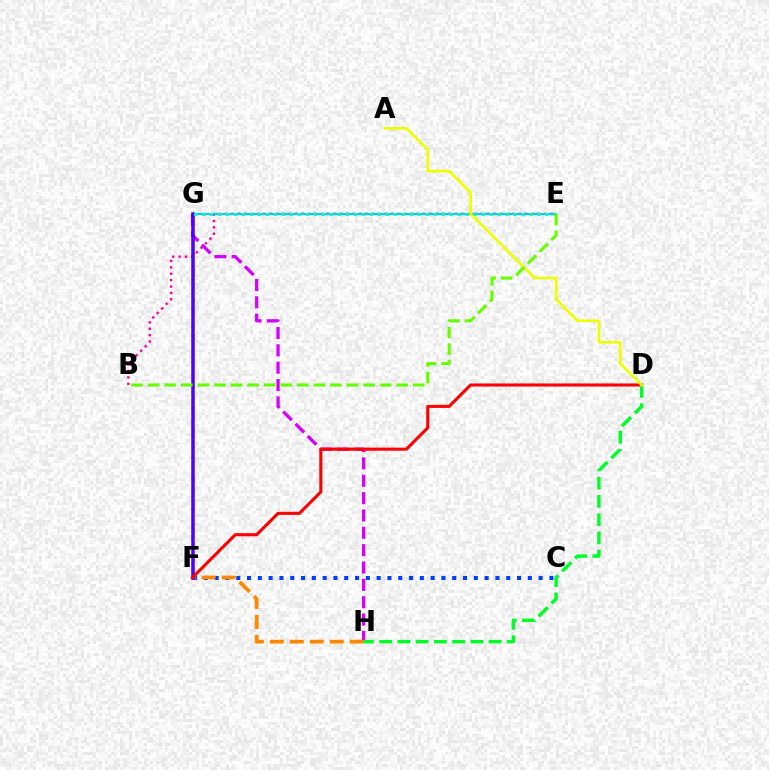{('G', 'H'): [{'color': '#d600ff', 'line_style': 'dashed', 'thickness': 2.36}], ('B', 'E'): [{'color': '#ff00a0', 'line_style': 'dotted', 'thickness': 1.74}, {'color': '#66ff00', 'line_style': 'dashed', 'thickness': 2.25}], ('C', 'F'): [{'color': '#003fff', 'line_style': 'dotted', 'thickness': 2.93}], ('F', 'H'): [{'color': '#ff8800', 'line_style': 'dashed', 'thickness': 2.71}], ('E', 'G'): [{'color': '#00c7ff', 'line_style': 'solid', 'thickness': 1.55}, {'color': '#00ffaf', 'line_style': 'dotted', 'thickness': 2.17}], ('F', 'G'): [{'color': '#4f00ff', 'line_style': 'solid', 'thickness': 2.53}], ('D', 'F'): [{'color': '#ff0000', 'line_style': 'solid', 'thickness': 2.22}], ('D', 'H'): [{'color': '#00ff27', 'line_style': 'dashed', 'thickness': 2.48}], ('A', 'D'): [{'color': '#eeff00', 'line_style': 'solid', 'thickness': 1.94}]}